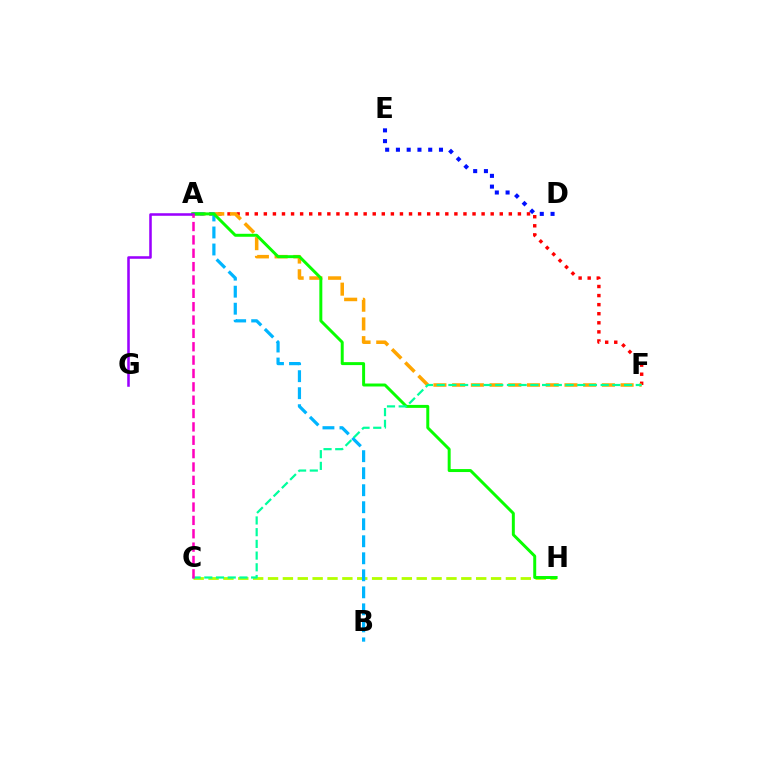{('A', 'F'): [{'color': '#ff0000', 'line_style': 'dotted', 'thickness': 2.47}, {'color': '#ffa500', 'line_style': 'dashed', 'thickness': 2.54}], ('D', 'E'): [{'color': '#0010ff', 'line_style': 'dotted', 'thickness': 2.92}], ('C', 'H'): [{'color': '#b3ff00', 'line_style': 'dashed', 'thickness': 2.02}], ('A', 'B'): [{'color': '#00b5ff', 'line_style': 'dashed', 'thickness': 2.31}], ('A', 'H'): [{'color': '#08ff00', 'line_style': 'solid', 'thickness': 2.14}], ('A', 'G'): [{'color': '#9b00ff', 'line_style': 'solid', 'thickness': 1.84}], ('C', 'F'): [{'color': '#00ff9d', 'line_style': 'dashed', 'thickness': 1.59}], ('A', 'C'): [{'color': '#ff00bd', 'line_style': 'dashed', 'thickness': 1.81}]}